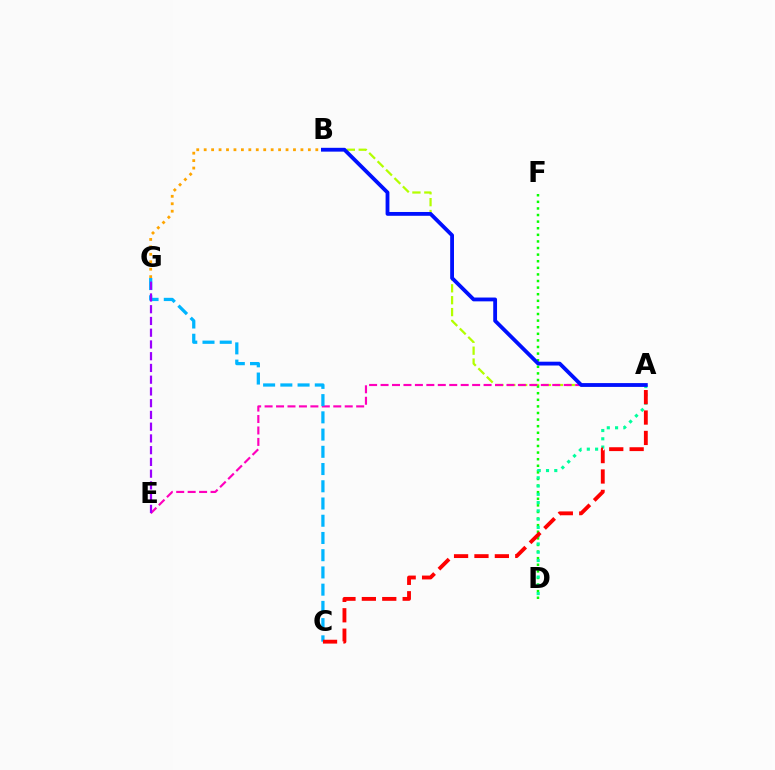{('A', 'B'): [{'color': '#b3ff00', 'line_style': 'dashed', 'thickness': 1.62}, {'color': '#0010ff', 'line_style': 'solid', 'thickness': 2.75}], ('D', 'F'): [{'color': '#08ff00', 'line_style': 'dotted', 'thickness': 1.79}], ('B', 'G'): [{'color': '#ffa500', 'line_style': 'dotted', 'thickness': 2.02}], ('A', 'E'): [{'color': '#ff00bd', 'line_style': 'dashed', 'thickness': 1.55}], ('A', 'D'): [{'color': '#00ff9d', 'line_style': 'dotted', 'thickness': 2.25}], ('C', 'G'): [{'color': '#00b5ff', 'line_style': 'dashed', 'thickness': 2.34}], ('E', 'G'): [{'color': '#9b00ff', 'line_style': 'dashed', 'thickness': 1.6}], ('A', 'C'): [{'color': '#ff0000', 'line_style': 'dashed', 'thickness': 2.77}]}